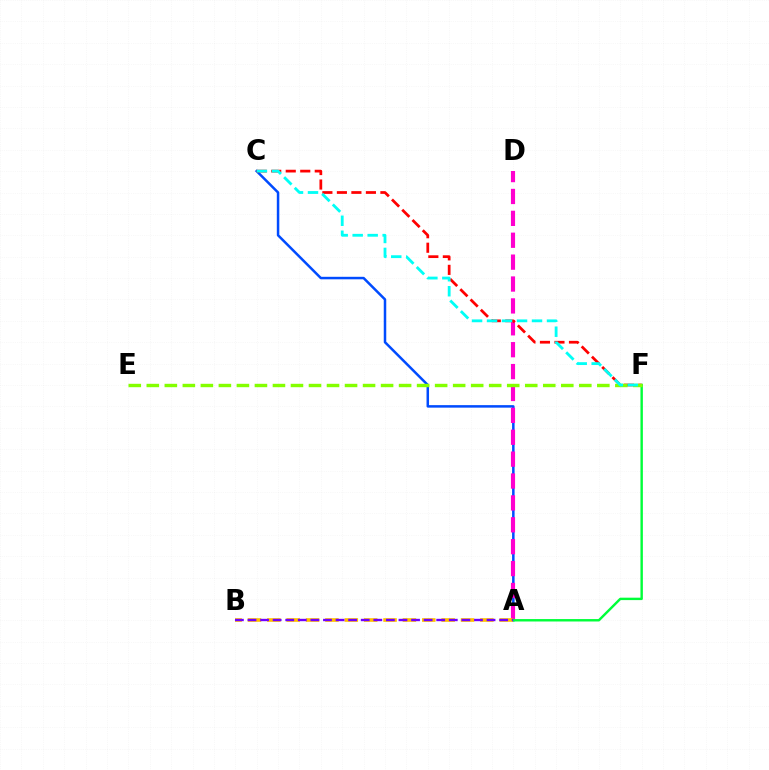{('A', 'C'): [{'color': '#004bff', 'line_style': 'solid', 'thickness': 1.8}], ('A', 'D'): [{'color': '#ff00cf', 'line_style': 'dashed', 'thickness': 2.97}], ('C', 'F'): [{'color': '#ff0000', 'line_style': 'dashed', 'thickness': 1.97}, {'color': '#00fff6', 'line_style': 'dashed', 'thickness': 2.04}], ('A', 'F'): [{'color': '#00ff39', 'line_style': 'solid', 'thickness': 1.74}], ('A', 'B'): [{'color': '#ffbd00', 'line_style': 'dashed', 'thickness': 2.63}, {'color': '#7200ff', 'line_style': 'dashed', 'thickness': 1.71}], ('E', 'F'): [{'color': '#84ff00', 'line_style': 'dashed', 'thickness': 2.45}]}